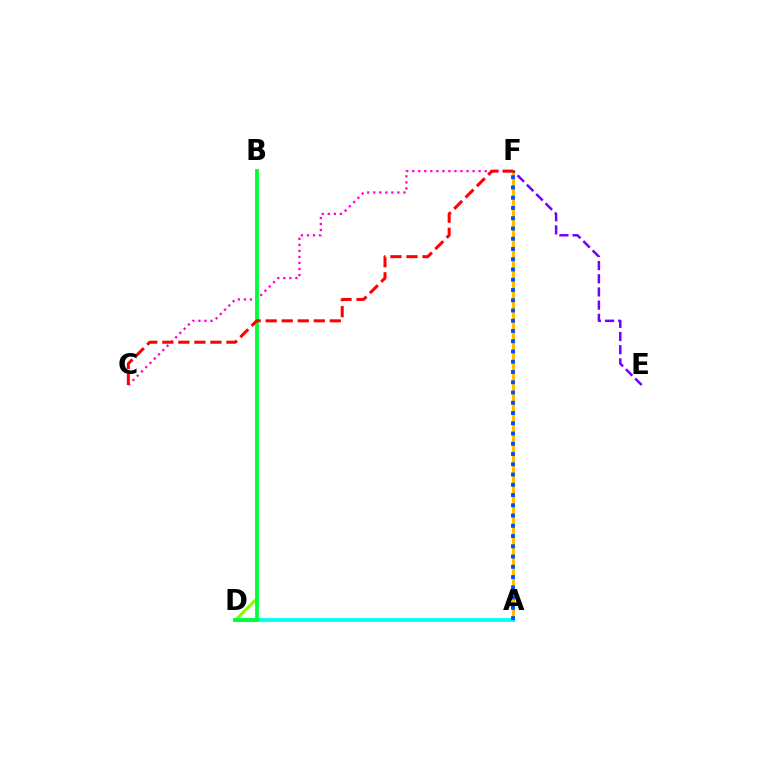{('A', 'F'): [{'color': '#ffbd00', 'line_style': 'solid', 'thickness': 2.17}, {'color': '#004bff', 'line_style': 'dotted', 'thickness': 2.79}], ('A', 'D'): [{'color': '#00fff6', 'line_style': 'solid', 'thickness': 2.77}], ('B', 'D'): [{'color': '#84ff00', 'line_style': 'solid', 'thickness': 2.21}, {'color': '#00ff39', 'line_style': 'solid', 'thickness': 2.71}], ('C', 'F'): [{'color': '#ff00cf', 'line_style': 'dotted', 'thickness': 1.64}, {'color': '#ff0000', 'line_style': 'dashed', 'thickness': 2.18}], ('E', 'F'): [{'color': '#7200ff', 'line_style': 'dashed', 'thickness': 1.79}]}